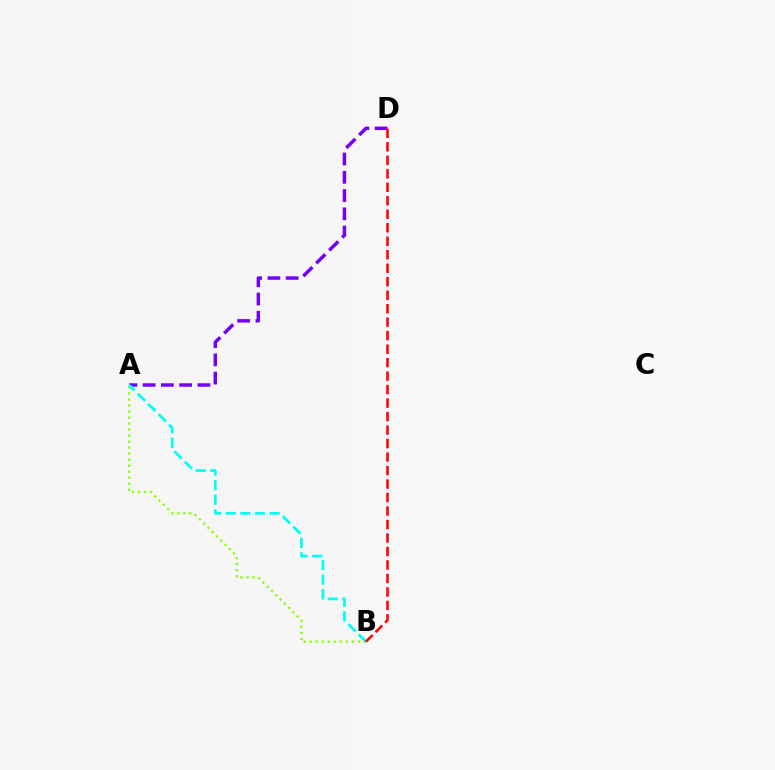{('A', 'B'): [{'color': '#84ff00', 'line_style': 'dotted', 'thickness': 1.63}, {'color': '#00fff6', 'line_style': 'dashed', 'thickness': 1.98}], ('A', 'D'): [{'color': '#7200ff', 'line_style': 'dashed', 'thickness': 2.48}], ('B', 'D'): [{'color': '#ff0000', 'line_style': 'dashed', 'thickness': 1.83}]}